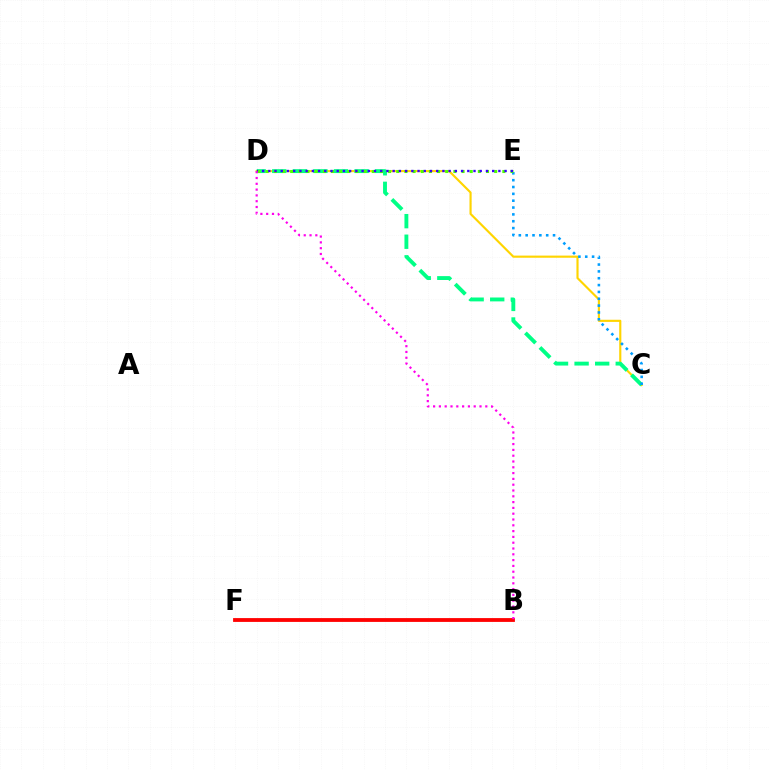{('C', 'D'): [{'color': '#ffd500', 'line_style': 'solid', 'thickness': 1.54}, {'color': '#00ff86', 'line_style': 'dashed', 'thickness': 2.8}], ('B', 'F'): [{'color': '#ff0000', 'line_style': 'solid', 'thickness': 2.74}], ('C', 'E'): [{'color': '#009eff', 'line_style': 'dotted', 'thickness': 1.86}], ('D', 'E'): [{'color': '#4fff00', 'line_style': 'dotted', 'thickness': 2.22}, {'color': '#3700ff', 'line_style': 'dotted', 'thickness': 1.69}], ('B', 'D'): [{'color': '#ff00ed', 'line_style': 'dotted', 'thickness': 1.58}]}